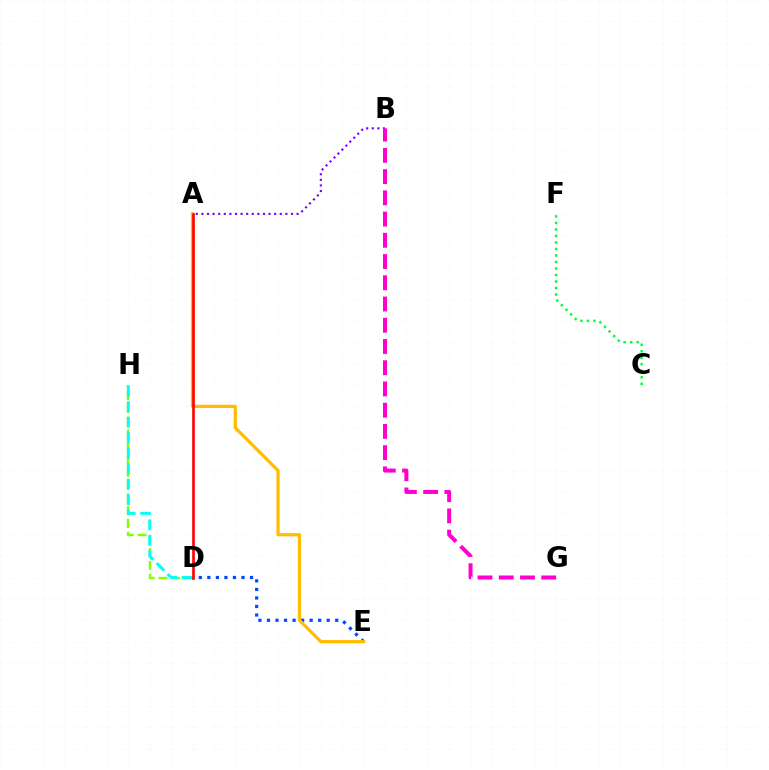{('D', 'H'): [{'color': '#84ff00', 'line_style': 'dashed', 'thickness': 1.74}, {'color': '#00fff6', 'line_style': 'dashed', 'thickness': 2.11}], ('D', 'E'): [{'color': '#004bff', 'line_style': 'dotted', 'thickness': 2.32}], ('C', 'F'): [{'color': '#00ff39', 'line_style': 'dotted', 'thickness': 1.77}], ('A', 'E'): [{'color': '#ffbd00', 'line_style': 'solid', 'thickness': 2.33}], ('A', 'D'): [{'color': '#ff0000', 'line_style': 'solid', 'thickness': 1.9}], ('A', 'B'): [{'color': '#7200ff', 'line_style': 'dotted', 'thickness': 1.52}], ('B', 'G'): [{'color': '#ff00cf', 'line_style': 'dashed', 'thickness': 2.88}]}